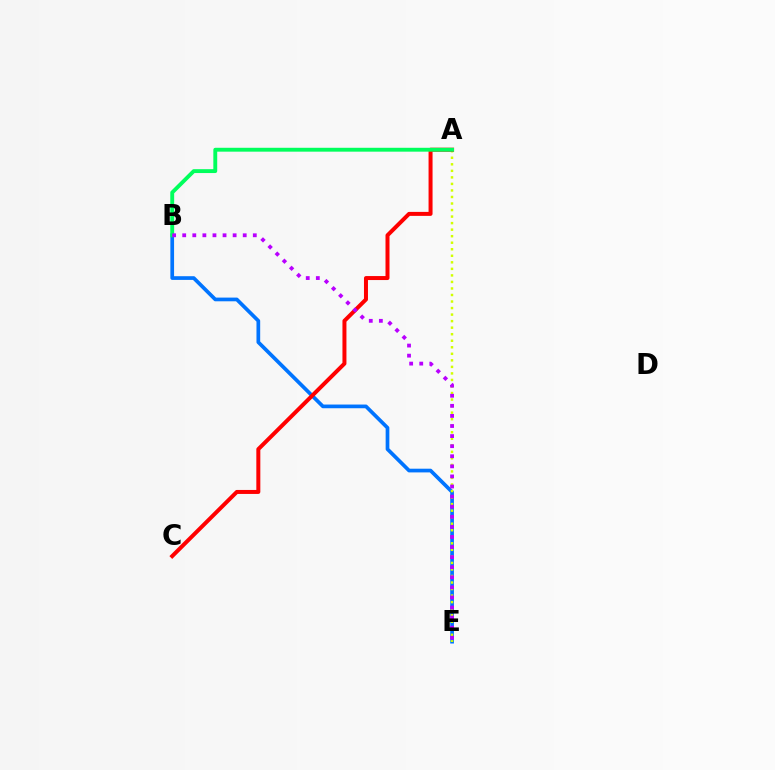{('B', 'E'): [{'color': '#0074ff', 'line_style': 'solid', 'thickness': 2.67}, {'color': '#b900ff', 'line_style': 'dotted', 'thickness': 2.74}], ('A', 'E'): [{'color': '#d1ff00', 'line_style': 'dotted', 'thickness': 1.78}], ('A', 'C'): [{'color': '#ff0000', 'line_style': 'solid', 'thickness': 2.87}], ('A', 'B'): [{'color': '#00ff5c', 'line_style': 'solid', 'thickness': 2.79}]}